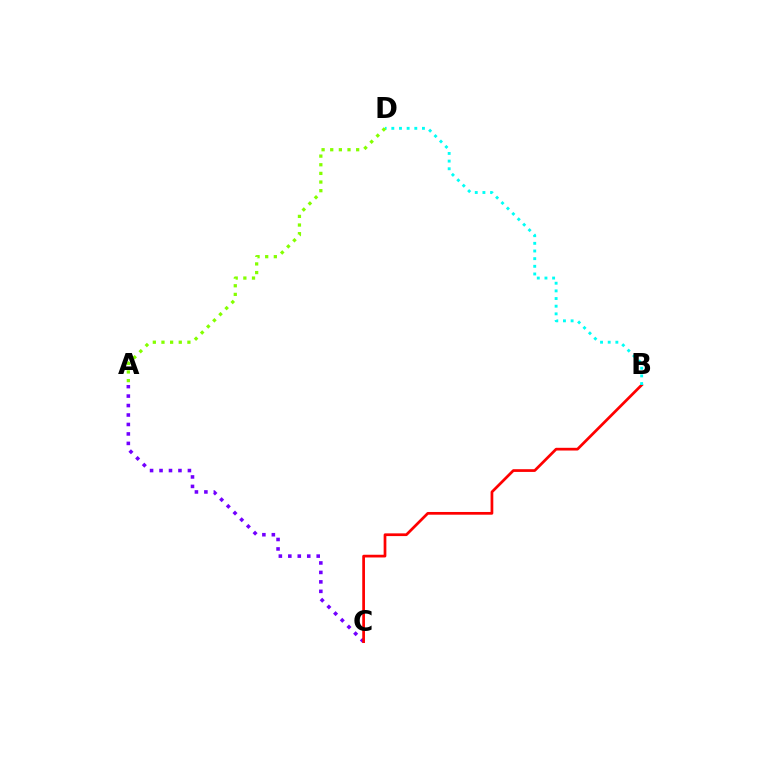{('A', 'C'): [{'color': '#7200ff', 'line_style': 'dotted', 'thickness': 2.57}], ('B', 'C'): [{'color': '#ff0000', 'line_style': 'solid', 'thickness': 1.96}], ('B', 'D'): [{'color': '#00fff6', 'line_style': 'dotted', 'thickness': 2.08}], ('A', 'D'): [{'color': '#84ff00', 'line_style': 'dotted', 'thickness': 2.35}]}